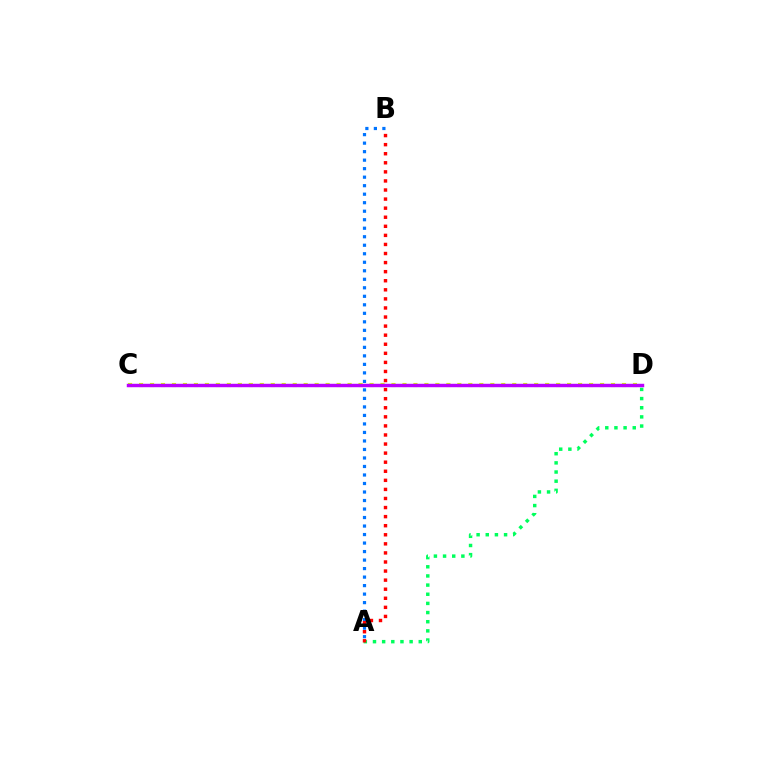{('A', 'B'): [{'color': '#0074ff', 'line_style': 'dotted', 'thickness': 2.31}, {'color': '#ff0000', 'line_style': 'dotted', 'thickness': 2.47}], ('A', 'D'): [{'color': '#00ff5c', 'line_style': 'dotted', 'thickness': 2.49}], ('C', 'D'): [{'color': '#d1ff00', 'line_style': 'dotted', 'thickness': 2.98}, {'color': '#b900ff', 'line_style': 'solid', 'thickness': 2.47}]}